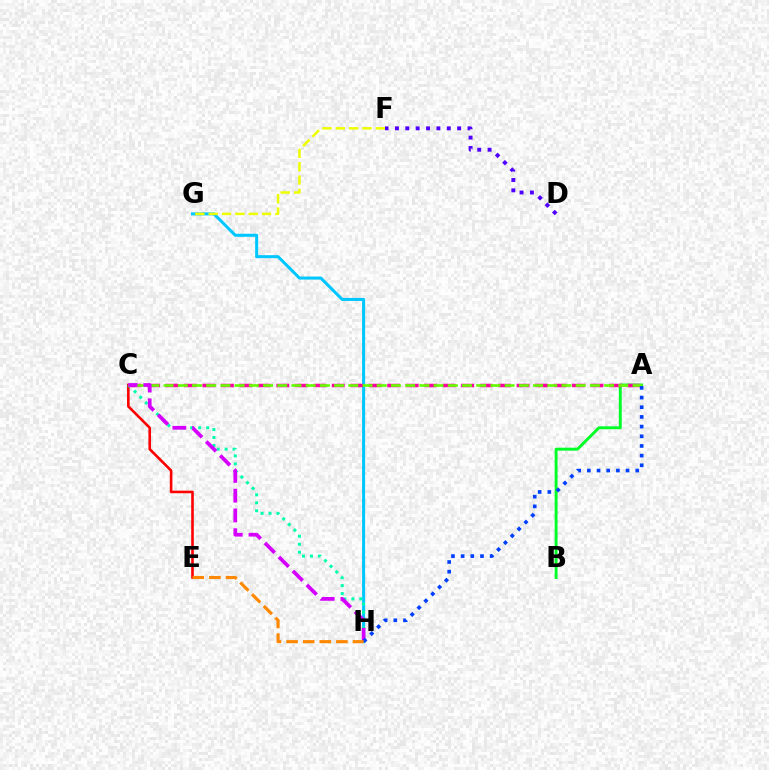{('C', 'E'): [{'color': '#ff0000', 'line_style': 'solid', 'thickness': 1.87}], ('G', 'H'): [{'color': '#00c7ff', 'line_style': 'solid', 'thickness': 2.19}], ('A', 'B'): [{'color': '#00ff27', 'line_style': 'solid', 'thickness': 2.11}], ('C', 'H'): [{'color': '#00ffaf', 'line_style': 'dotted', 'thickness': 2.16}, {'color': '#d600ff', 'line_style': 'dashed', 'thickness': 2.68}], ('F', 'G'): [{'color': '#eeff00', 'line_style': 'dashed', 'thickness': 1.81}], ('A', 'C'): [{'color': '#ff00a0', 'line_style': 'dashed', 'thickness': 2.51}, {'color': '#66ff00', 'line_style': 'dashed', 'thickness': 1.93}], ('A', 'H'): [{'color': '#003fff', 'line_style': 'dotted', 'thickness': 2.63}], ('D', 'F'): [{'color': '#4f00ff', 'line_style': 'dotted', 'thickness': 2.82}], ('E', 'H'): [{'color': '#ff8800', 'line_style': 'dashed', 'thickness': 2.26}]}